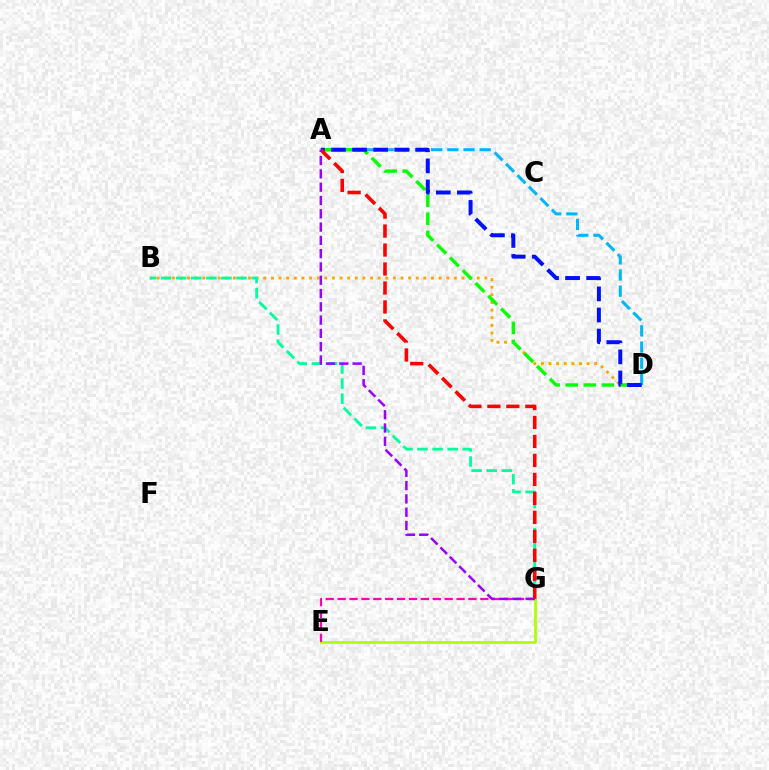{('B', 'D'): [{'color': '#ffa500', 'line_style': 'dotted', 'thickness': 2.07}], ('B', 'G'): [{'color': '#00ff9d', 'line_style': 'dashed', 'thickness': 2.05}], ('E', 'G'): [{'color': '#b3ff00', 'line_style': 'solid', 'thickness': 2.02}, {'color': '#ff00bd', 'line_style': 'dashed', 'thickness': 1.62}], ('A', 'D'): [{'color': '#00b5ff', 'line_style': 'dashed', 'thickness': 2.2}, {'color': '#08ff00', 'line_style': 'dashed', 'thickness': 2.46}, {'color': '#0010ff', 'line_style': 'dashed', 'thickness': 2.86}], ('A', 'G'): [{'color': '#ff0000', 'line_style': 'dashed', 'thickness': 2.58}, {'color': '#9b00ff', 'line_style': 'dashed', 'thickness': 1.81}]}